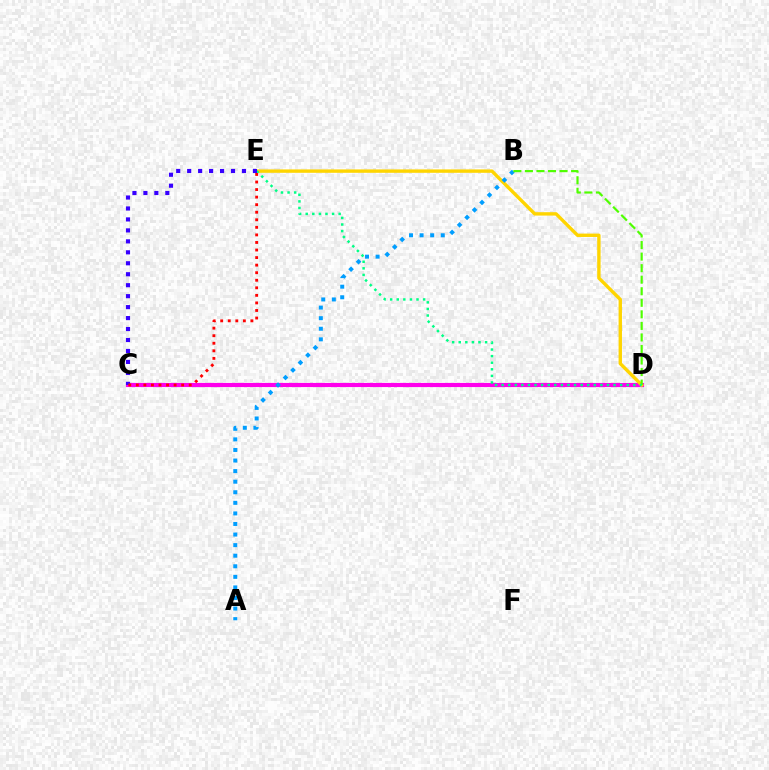{('C', 'D'): [{'color': '#ff00ed', 'line_style': 'solid', 'thickness': 2.98}], ('D', 'E'): [{'color': '#ffd500', 'line_style': 'solid', 'thickness': 2.44}, {'color': '#00ff86', 'line_style': 'dotted', 'thickness': 1.79}], ('A', 'B'): [{'color': '#009eff', 'line_style': 'dotted', 'thickness': 2.87}], ('B', 'D'): [{'color': '#4fff00', 'line_style': 'dashed', 'thickness': 1.57}], ('C', 'E'): [{'color': '#3700ff', 'line_style': 'dotted', 'thickness': 2.98}, {'color': '#ff0000', 'line_style': 'dotted', 'thickness': 2.05}]}